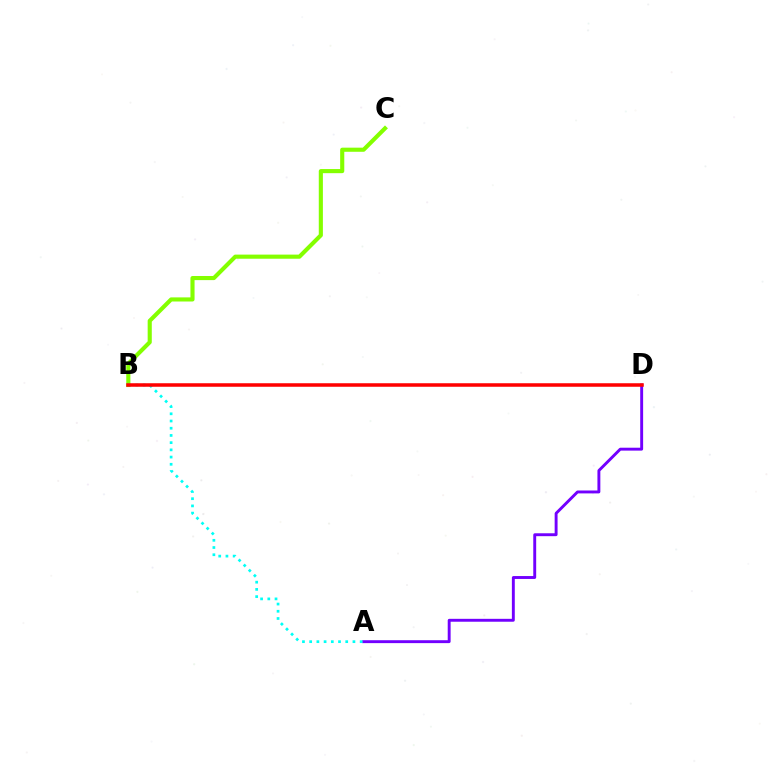{('B', 'C'): [{'color': '#84ff00', 'line_style': 'solid', 'thickness': 2.97}], ('A', 'D'): [{'color': '#7200ff', 'line_style': 'solid', 'thickness': 2.09}], ('A', 'B'): [{'color': '#00fff6', 'line_style': 'dotted', 'thickness': 1.96}], ('B', 'D'): [{'color': '#ff0000', 'line_style': 'solid', 'thickness': 2.54}]}